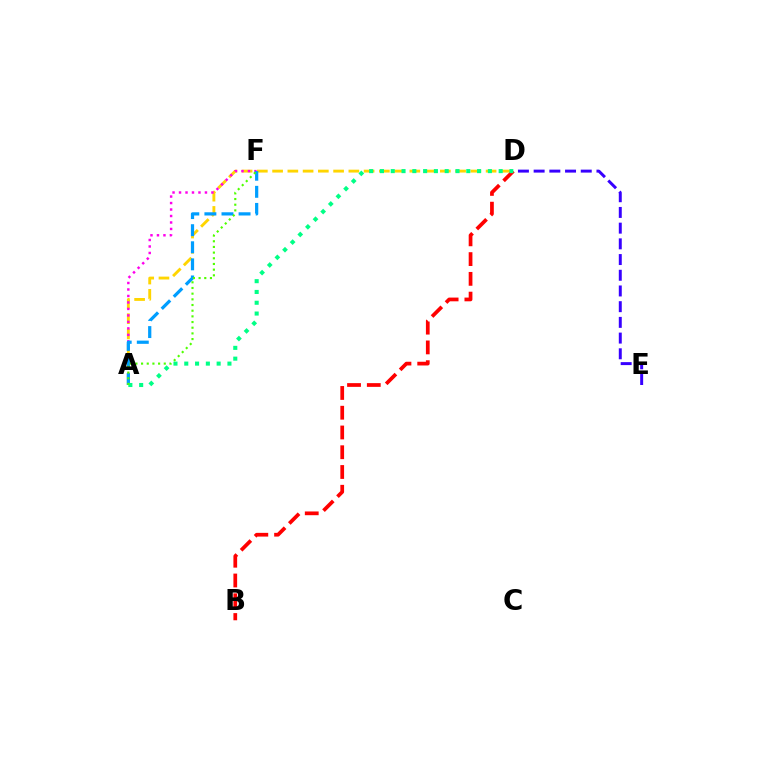{('D', 'E'): [{'color': '#3700ff', 'line_style': 'dashed', 'thickness': 2.13}], ('A', 'D'): [{'color': '#ffd500', 'line_style': 'dashed', 'thickness': 2.07}, {'color': '#00ff86', 'line_style': 'dotted', 'thickness': 2.93}], ('A', 'F'): [{'color': '#ff00ed', 'line_style': 'dotted', 'thickness': 1.76}, {'color': '#009eff', 'line_style': 'dashed', 'thickness': 2.32}, {'color': '#4fff00', 'line_style': 'dotted', 'thickness': 1.54}], ('B', 'D'): [{'color': '#ff0000', 'line_style': 'dashed', 'thickness': 2.68}]}